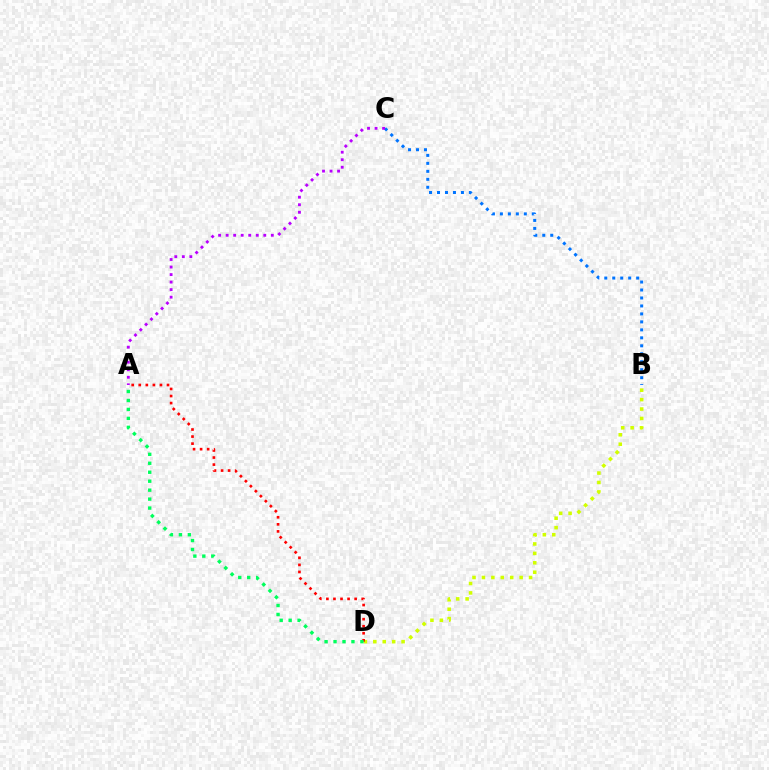{('B', 'C'): [{'color': '#0074ff', 'line_style': 'dotted', 'thickness': 2.17}], ('B', 'D'): [{'color': '#d1ff00', 'line_style': 'dotted', 'thickness': 2.56}], ('A', 'D'): [{'color': '#ff0000', 'line_style': 'dotted', 'thickness': 1.92}, {'color': '#00ff5c', 'line_style': 'dotted', 'thickness': 2.43}], ('A', 'C'): [{'color': '#b900ff', 'line_style': 'dotted', 'thickness': 2.04}]}